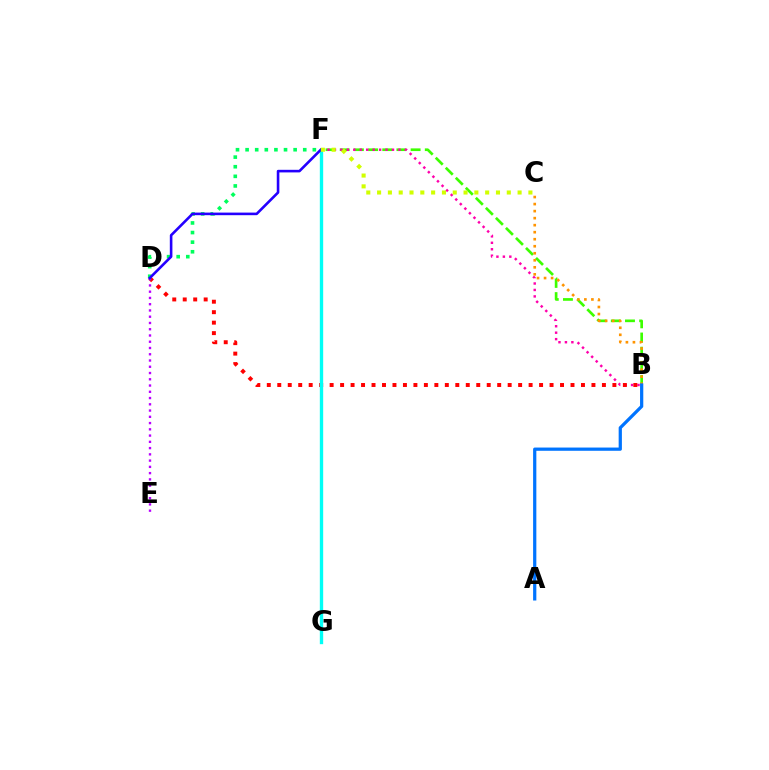{('B', 'F'): [{'color': '#3dff00', 'line_style': 'dashed', 'thickness': 1.93}, {'color': '#ff00ac', 'line_style': 'dotted', 'thickness': 1.75}], ('B', 'C'): [{'color': '#ff9400', 'line_style': 'dotted', 'thickness': 1.91}], ('A', 'B'): [{'color': '#0074ff', 'line_style': 'solid', 'thickness': 2.33}], ('D', 'F'): [{'color': '#00ff5c', 'line_style': 'dotted', 'thickness': 2.61}, {'color': '#2500ff', 'line_style': 'solid', 'thickness': 1.87}], ('B', 'D'): [{'color': '#ff0000', 'line_style': 'dotted', 'thickness': 2.85}], ('D', 'E'): [{'color': '#b900ff', 'line_style': 'dotted', 'thickness': 1.7}], ('F', 'G'): [{'color': '#00fff6', 'line_style': 'solid', 'thickness': 2.41}], ('C', 'F'): [{'color': '#d1ff00', 'line_style': 'dotted', 'thickness': 2.94}]}